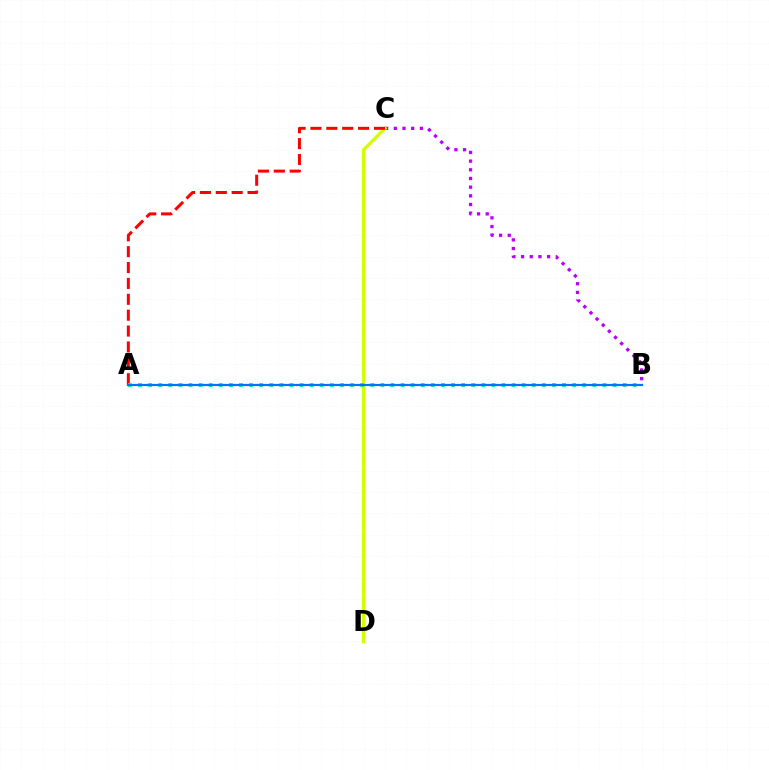{('B', 'C'): [{'color': '#b900ff', 'line_style': 'dotted', 'thickness': 2.36}], ('C', 'D'): [{'color': '#d1ff00', 'line_style': 'solid', 'thickness': 2.35}], ('A', 'C'): [{'color': '#ff0000', 'line_style': 'dashed', 'thickness': 2.16}], ('A', 'B'): [{'color': '#00ff5c', 'line_style': 'dotted', 'thickness': 2.74}, {'color': '#0074ff', 'line_style': 'solid', 'thickness': 1.59}]}